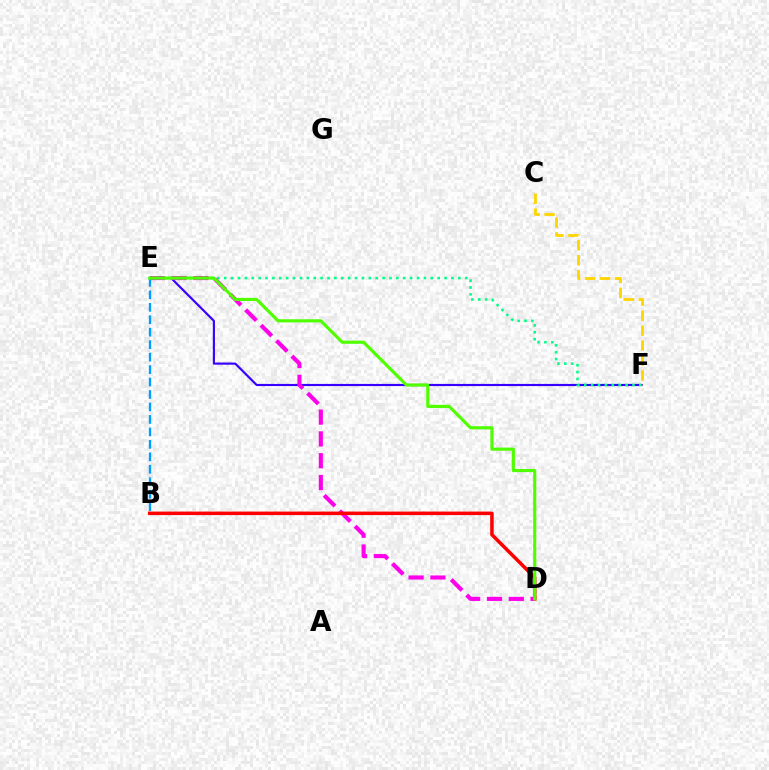{('E', 'F'): [{'color': '#3700ff', 'line_style': 'solid', 'thickness': 1.56}, {'color': '#00ff86', 'line_style': 'dotted', 'thickness': 1.87}], ('C', 'F'): [{'color': '#ffd500', 'line_style': 'dashed', 'thickness': 2.03}], ('D', 'E'): [{'color': '#ff00ed', 'line_style': 'dashed', 'thickness': 2.96}, {'color': '#4fff00', 'line_style': 'solid', 'thickness': 2.26}], ('B', 'D'): [{'color': '#ff0000', 'line_style': 'solid', 'thickness': 2.53}], ('B', 'E'): [{'color': '#009eff', 'line_style': 'dashed', 'thickness': 1.69}]}